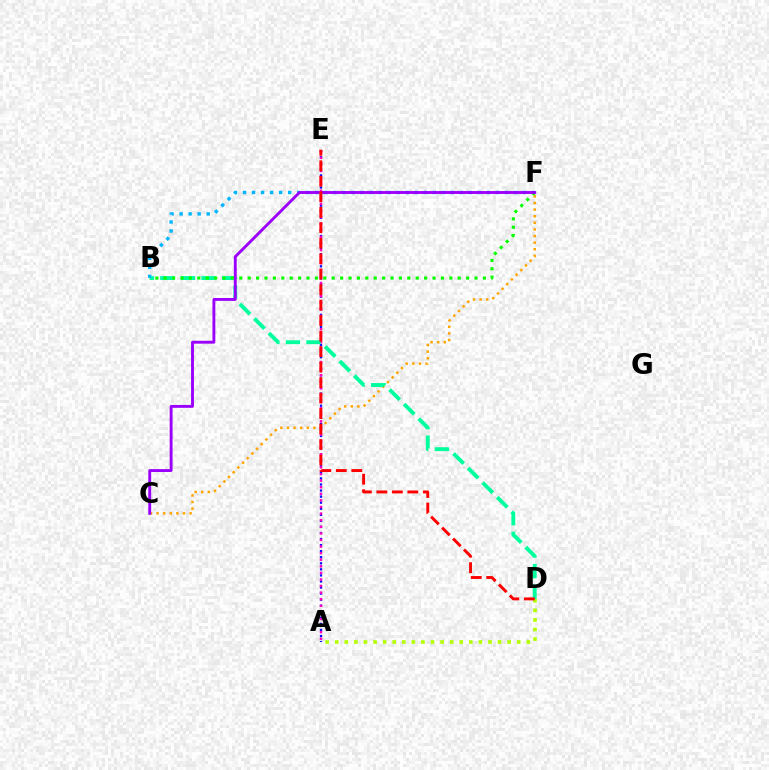{('A', 'D'): [{'color': '#b3ff00', 'line_style': 'dotted', 'thickness': 2.6}], ('C', 'F'): [{'color': '#ffa500', 'line_style': 'dotted', 'thickness': 1.79}, {'color': '#9b00ff', 'line_style': 'solid', 'thickness': 2.07}], ('A', 'E'): [{'color': '#0010ff', 'line_style': 'dotted', 'thickness': 1.65}, {'color': '#ff00bd', 'line_style': 'dotted', 'thickness': 1.79}], ('B', 'D'): [{'color': '#00ff9d', 'line_style': 'dashed', 'thickness': 2.8}], ('B', 'F'): [{'color': '#00b5ff', 'line_style': 'dotted', 'thickness': 2.45}, {'color': '#08ff00', 'line_style': 'dotted', 'thickness': 2.28}], ('D', 'E'): [{'color': '#ff0000', 'line_style': 'dashed', 'thickness': 2.1}]}